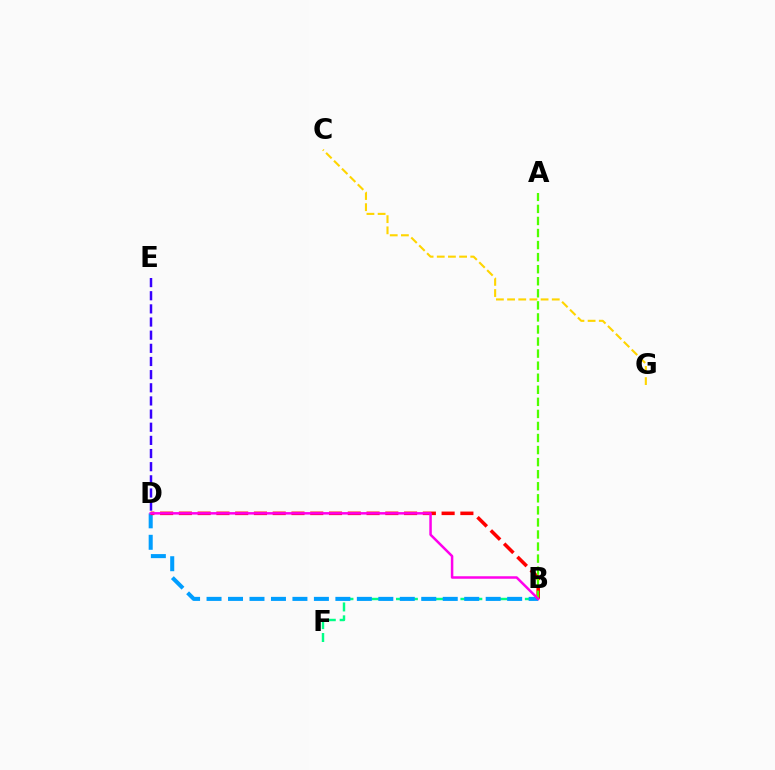{('C', 'G'): [{'color': '#ffd500', 'line_style': 'dashed', 'thickness': 1.52}], ('B', 'F'): [{'color': '#00ff86', 'line_style': 'dashed', 'thickness': 1.75}], ('B', 'D'): [{'color': '#009eff', 'line_style': 'dashed', 'thickness': 2.92}, {'color': '#ff0000', 'line_style': 'dashed', 'thickness': 2.55}, {'color': '#ff00ed', 'line_style': 'solid', 'thickness': 1.8}], ('D', 'E'): [{'color': '#3700ff', 'line_style': 'dashed', 'thickness': 1.79}], ('A', 'B'): [{'color': '#4fff00', 'line_style': 'dashed', 'thickness': 1.64}]}